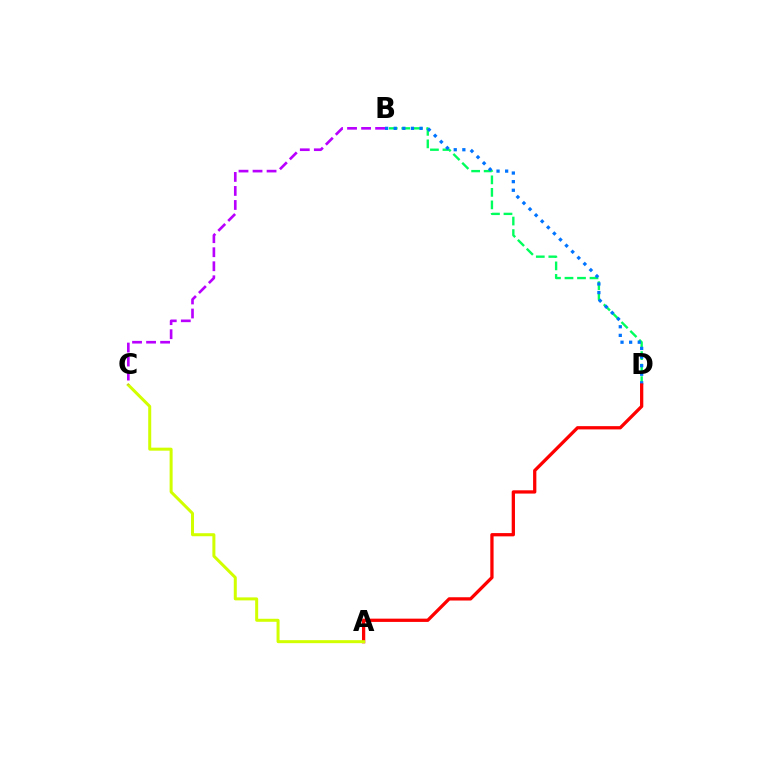{('B', 'D'): [{'color': '#00ff5c', 'line_style': 'dashed', 'thickness': 1.7}, {'color': '#0074ff', 'line_style': 'dotted', 'thickness': 2.34}], ('A', 'D'): [{'color': '#ff0000', 'line_style': 'solid', 'thickness': 2.36}], ('A', 'C'): [{'color': '#d1ff00', 'line_style': 'solid', 'thickness': 2.16}], ('B', 'C'): [{'color': '#b900ff', 'line_style': 'dashed', 'thickness': 1.91}]}